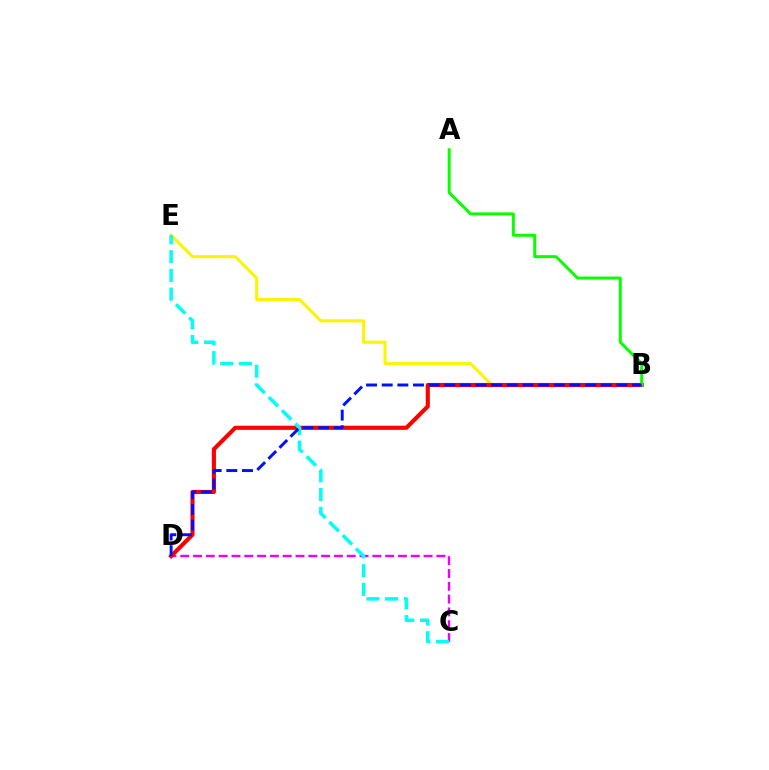{('B', 'E'): [{'color': '#fcf500', 'line_style': 'solid', 'thickness': 2.22}], ('C', 'D'): [{'color': '#ee00ff', 'line_style': 'dashed', 'thickness': 1.74}], ('B', 'D'): [{'color': '#ff0000', 'line_style': 'solid', 'thickness': 2.97}, {'color': '#0010ff', 'line_style': 'dashed', 'thickness': 2.13}], ('A', 'B'): [{'color': '#08ff00', 'line_style': 'solid', 'thickness': 2.15}], ('C', 'E'): [{'color': '#00fff6', 'line_style': 'dashed', 'thickness': 2.55}]}